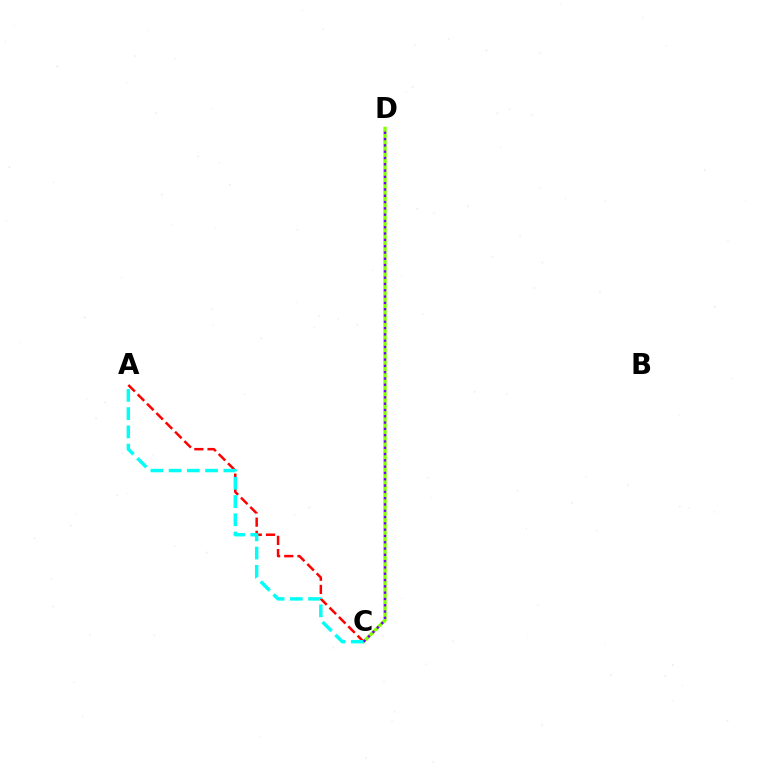{('A', 'C'): [{'color': '#ff0000', 'line_style': 'dashed', 'thickness': 1.8}, {'color': '#00fff6', 'line_style': 'dashed', 'thickness': 2.48}], ('C', 'D'): [{'color': '#84ff00', 'line_style': 'solid', 'thickness': 2.37}, {'color': '#7200ff', 'line_style': 'dotted', 'thickness': 1.71}]}